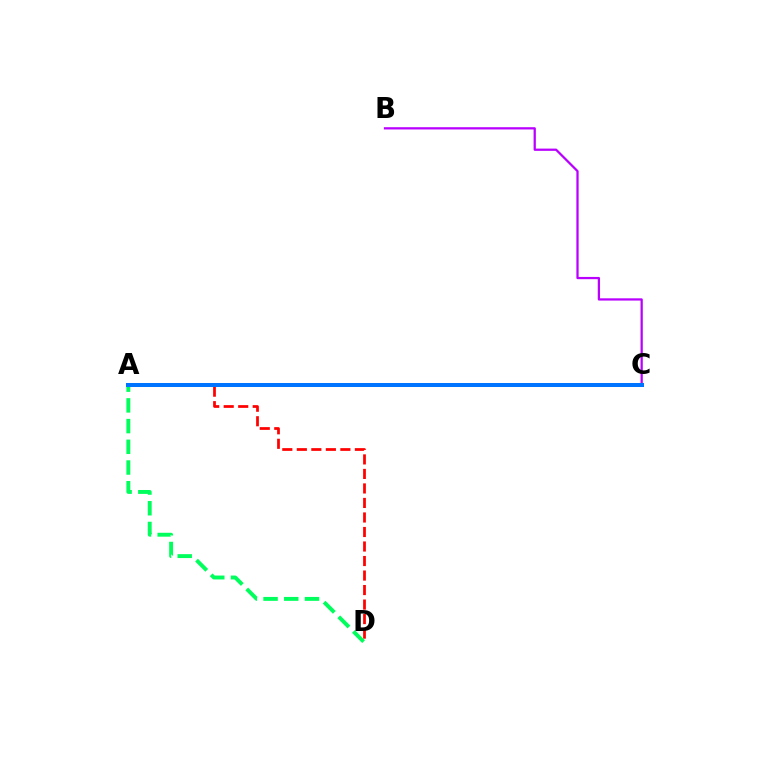{('A', 'C'): [{'color': '#d1ff00', 'line_style': 'solid', 'thickness': 1.82}, {'color': '#0074ff', 'line_style': 'solid', 'thickness': 2.88}], ('A', 'D'): [{'color': '#ff0000', 'line_style': 'dashed', 'thickness': 1.97}, {'color': '#00ff5c', 'line_style': 'dashed', 'thickness': 2.81}], ('B', 'C'): [{'color': '#b900ff', 'line_style': 'solid', 'thickness': 1.62}]}